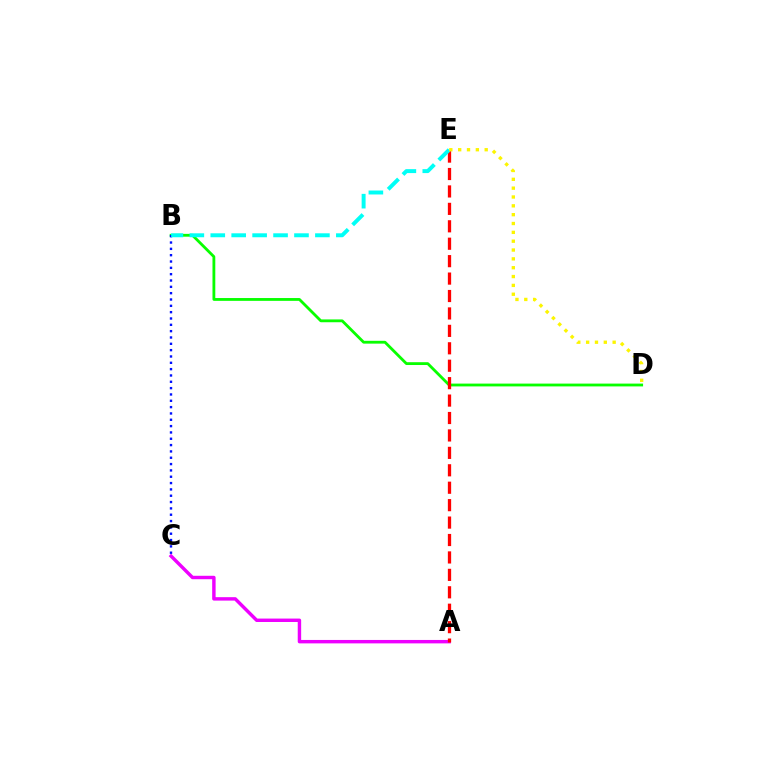{('B', 'D'): [{'color': '#08ff00', 'line_style': 'solid', 'thickness': 2.03}], ('A', 'C'): [{'color': '#ee00ff', 'line_style': 'solid', 'thickness': 2.47}], ('A', 'E'): [{'color': '#ff0000', 'line_style': 'dashed', 'thickness': 2.37}], ('B', 'C'): [{'color': '#0010ff', 'line_style': 'dotted', 'thickness': 1.72}], ('B', 'E'): [{'color': '#00fff6', 'line_style': 'dashed', 'thickness': 2.84}], ('D', 'E'): [{'color': '#fcf500', 'line_style': 'dotted', 'thickness': 2.4}]}